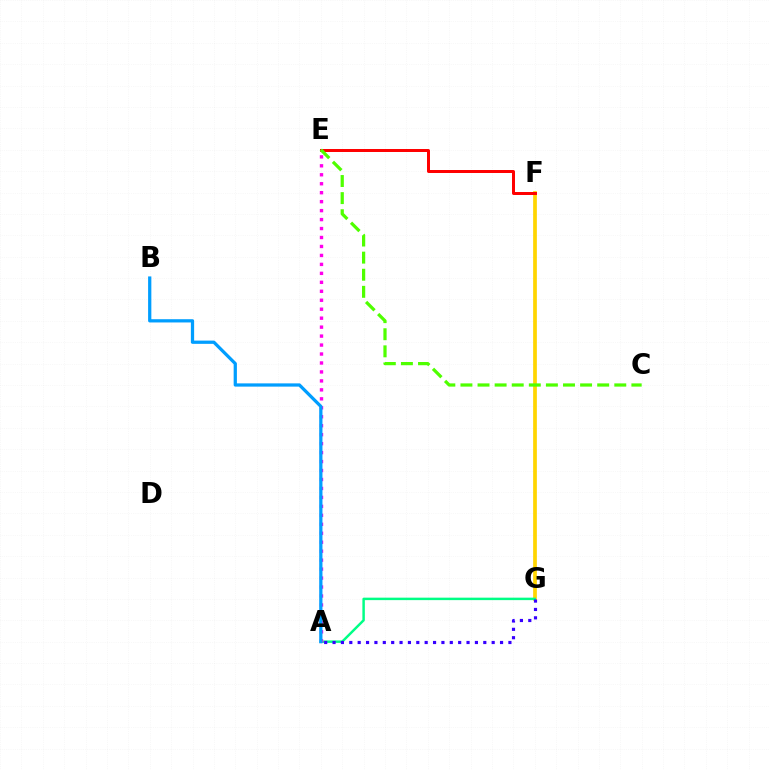{('F', 'G'): [{'color': '#ffd500', 'line_style': 'solid', 'thickness': 2.68}], ('E', 'F'): [{'color': '#ff0000', 'line_style': 'solid', 'thickness': 2.15}], ('A', 'G'): [{'color': '#00ff86', 'line_style': 'solid', 'thickness': 1.77}, {'color': '#3700ff', 'line_style': 'dotted', 'thickness': 2.28}], ('A', 'E'): [{'color': '#ff00ed', 'line_style': 'dotted', 'thickness': 2.44}], ('C', 'E'): [{'color': '#4fff00', 'line_style': 'dashed', 'thickness': 2.32}], ('A', 'B'): [{'color': '#009eff', 'line_style': 'solid', 'thickness': 2.34}]}